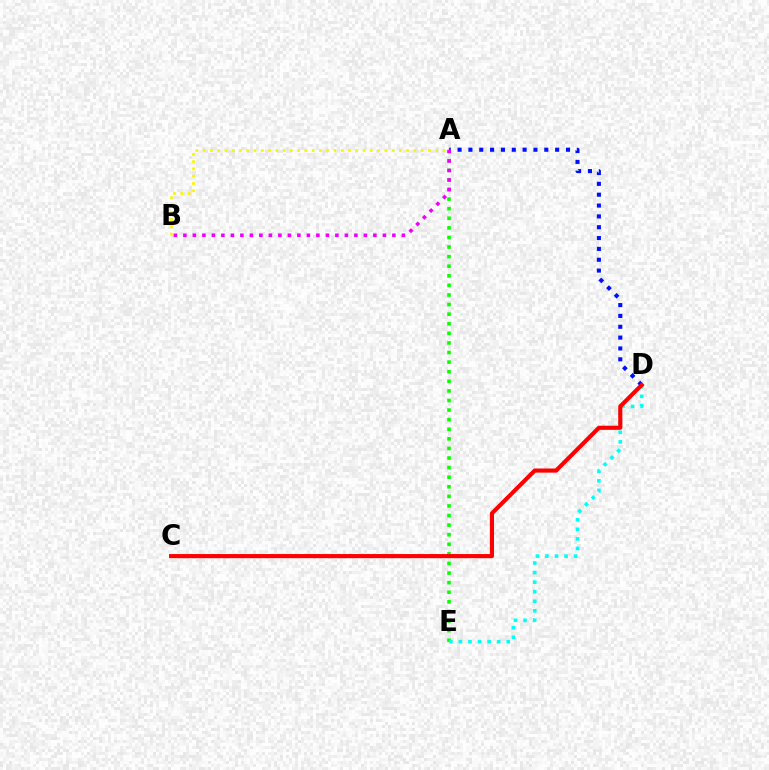{('A', 'D'): [{'color': '#0010ff', 'line_style': 'dotted', 'thickness': 2.95}], ('A', 'E'): [{'color': '#08ff00', 'line_style': 'dotted', 'thickness': 2.61}], ('D', 'E'): [{'color': '#00fff6', 'line_style': 'dotted', 'thickness': 2.6}], ('A', 'B'): [{'color': '#ee00ff', 'line_style': 'dotted', 'thickness': 2.58}, {'color': '#fcf500', 'line_style': 'dotted', 'thickness': 1.97}], ('C', 'D'): [{'color': '#ff0000', 'line_style': 'solid', 'thickness': 2.97}]}